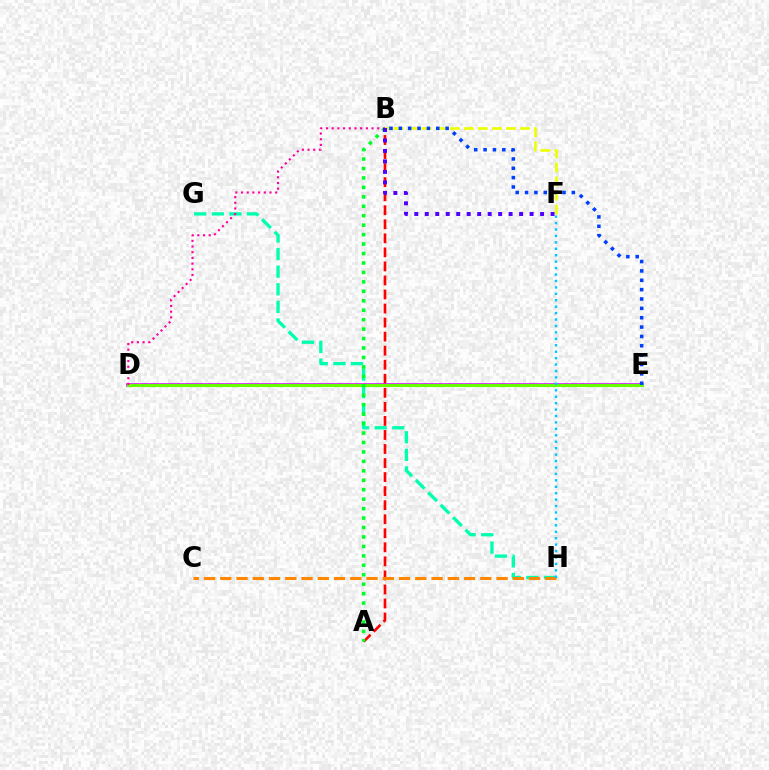{('A', 'B'): [{'color': '#ff0000', 'line_style': 'dashed', 'thickness': 1.91}, {'color': '#00ff27', 'line_style': 'dotted', 'thickness': 2.57}], ('G', 'H'): [{'color': '#00ffaf', 'line_style': 'dashed', 'thickness': 2.39}], ('D', 'E'): [{'color': '#d600ff', 'line_style': 'solid', 'thickness': 2.53}, {'color': '#66ff00', 'line_style': 'solid', 'thickness': 2.22}], ('B', 'F'): [{'color': '#eeff00', 'line_style': 'dashed', 'thickness': 1.91}, {'color': '#4f00ff', 'line_style': 'dotted', 'thickness': 2.85}], ('C', 'H'): [{'color': '#ff8800', 'line_style': 'dashed', 'thickness': 2.21}], ('B', 'E'): [{'color': '#003fff', 'line_style': 'dotted', 'thickness': 2.54}], ('B', 'D'): [{'color': '#ff00a0', 'line_style': 'dotted', 'thickness': 1.55}], ('F', 'H'): [{'color': '#00c7ff', 'line_style': 'dotted', 'thickness': 1.75}]}